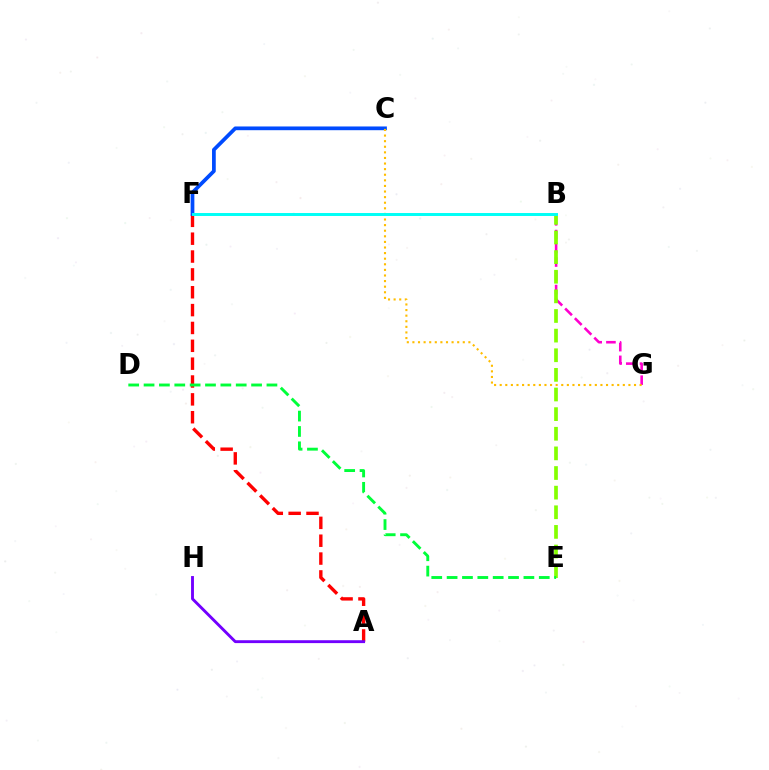{('A', 'F'): [{'color': '#ff0000', 'line_style': 'dashed', 'thickness': 2.43}], ('B', 'G'): [{'color': '#ff00cf', 'line_style': 'dashed', 'thickness': 1.87}], ('B', 'E'): [{'color': '#84ff00', 'line_style': 'dashed', 'thickness': 2.67}], ('C', 'F'): [{'color': '#004bff', 'line_style': 'solid', 'thickness': 2.68}], ('A', 'H'): [{'color': '#7200ff', 'line_style': 'solid', 'thickness': 2.07}], ('D', 'E'): [{'color': '#00ff39', 'line_style': 'dashed', 'thickness': 2.09}], ('C', 'G'): [{'color': '#ffbd00', 'line_style': 'dotted', 'thickness': 1.52}], ('B', 'F'): [{'color': '#00fff6', 'line_style': 'solid', 'thickness': 2.13}]}